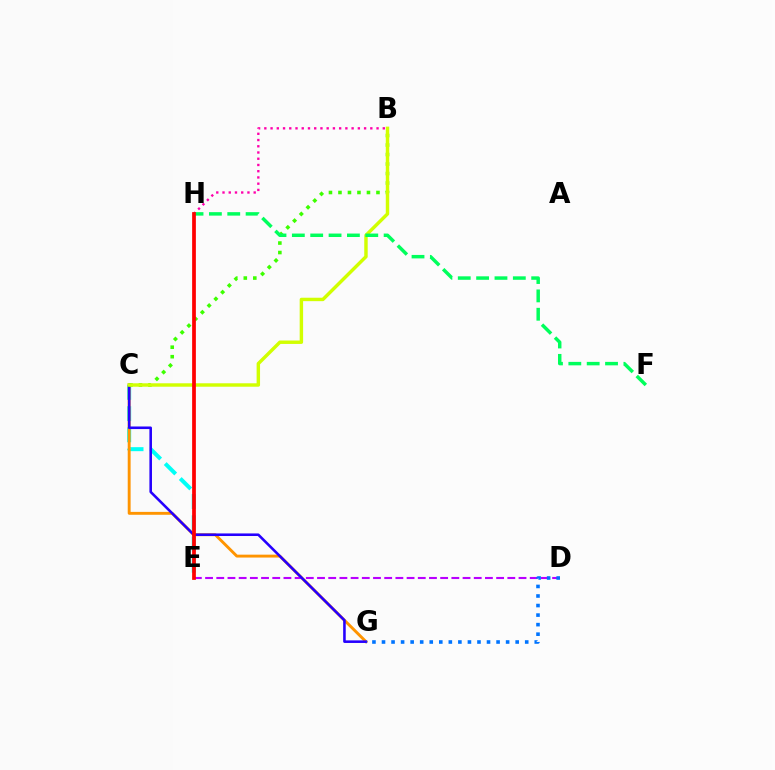{('C', 'E'): [{'color': '#00fff6', 'line_style': 'dashed', 'thickness': 2.88}], ('C', 'G'): [{'color': '#ff9400', 'line_style': 'solid', 'thickness': 2.09}, {'color': '#2500ff', 'line_style': 'solid', 'thickness': 1.85}], ('B', 'H'): [{'color': '#ff00ac', 'line_style': 'dotted', 'thickness': 1.69}], ('D', 'E'): [{'color': '#b900ff', 'line_style': 'dashed', 'thickness': 1.52}], ('B', 'C'): [{'color': '#3dff00', 'line_style': 'dotted', 'thickness': 2.58}, {'color': '#d1ff00', 'line_style': 'solid', 'thickness': 2.47}], ('D', 'G'): [{'color': '#0074ff', 'line_style': 'dotted', 'thickness': 2.59}], ('F', 'H'): [{'color': '#00ff5c', 'line_style': 'dashed', 'thickness': 2.49}], ('E', 'H'): [{'color': '#ff0000', 'line_style': 'solid', 'thickness': 2.7}]}